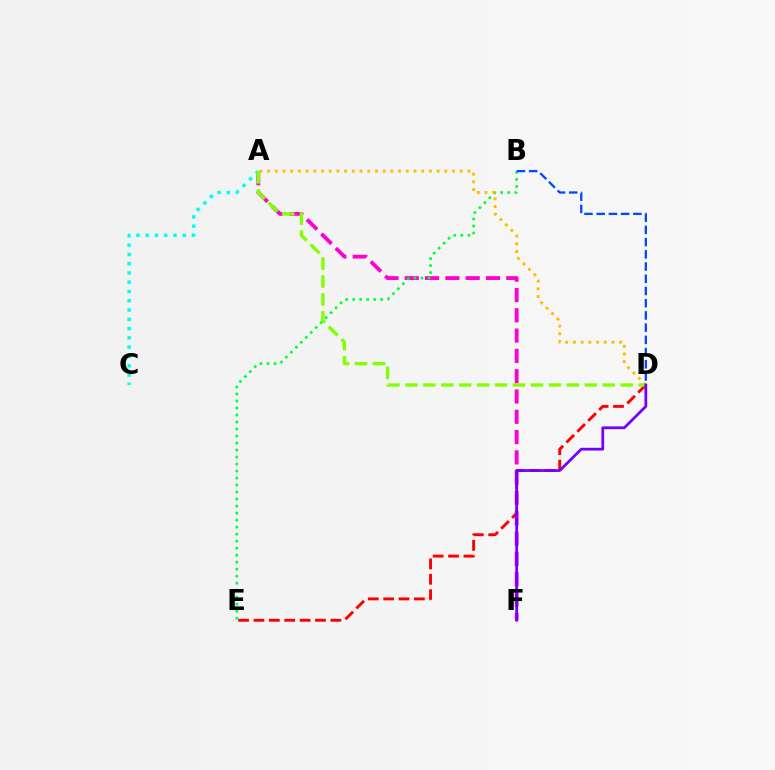{('A', 'F'): [{'color': '#ff00cf', 'line_style': 'dashed', 'thickness': 2.76}], ('B', 'E'): [{'color': '#00ff39', 'line_style': 'dotted', 'thickness': 1.9}], ('A', 'C'): [{'color': '#00fff6', 'line_style': 'dotted', 'thickness': 2.52}], ('A', 'D'): [{'color': '#ffbd00', 'line_style': 'dotted', 'thickness': 2.09}, {'color': '#84ff00', 'line_style': 'dashed', 'thickness': 2.44}], ('B', 'D'): [{'color': '#004bff', 'line_style': 'dashed', 'thickness': 1.66}], ('D', 'E'): [{'color': '#ff0000', 'line_style': 'dashed', 'thickness': 2.09}], ('D', 'F'): [{'color': '#7200ff', 'line_style': 'solid', 'thickness': 1.97}]}